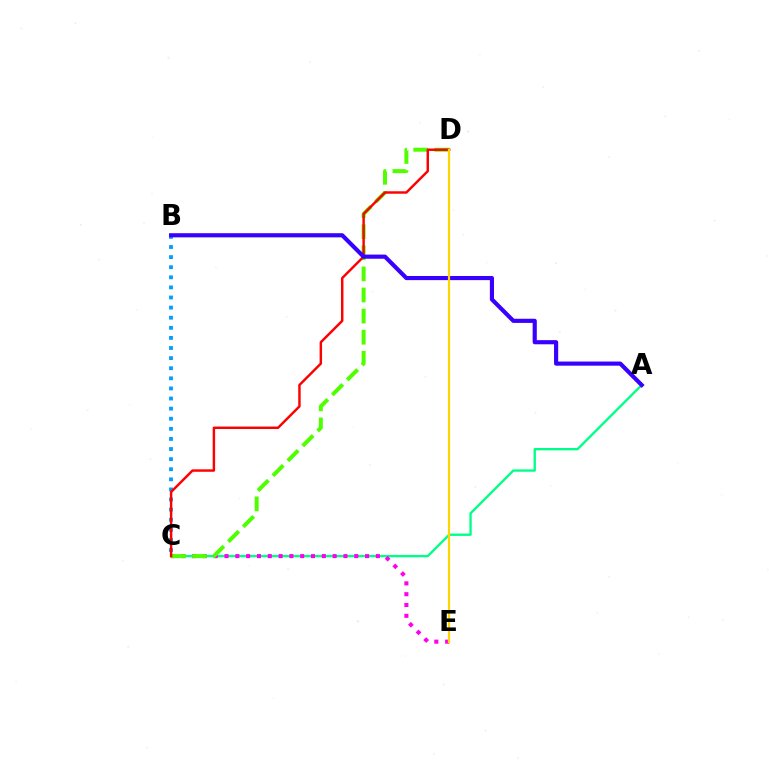{('B', 'C'): [{'color': '#009eff', 'line_style': 'dotted', 'thickness': 2.74}], ('A', 'C'): [{'color': '#00ff86', 'line_style': 'solid', 'thickness': 1.69}], ('C', 'E'): [{'color': '#ff00ed', 'line_style': 'dotted', 'thickness': 2.94}], ('C', 'D'): [{'color': '#4fff00', 'line_style': 'dashed', 'thickness': 2.87}, {'color': '#ff0000', 'line_style': 'solid', 'thickness': 1.76}], ('A', 'B'): [{'color': '#3700ff', 'line_style': 'solid', 'thickness': 2.98}], ('D', 'E'): [{'color': '#ffd500', 'line_style': 'solid', 'thickness': 1.59}]}